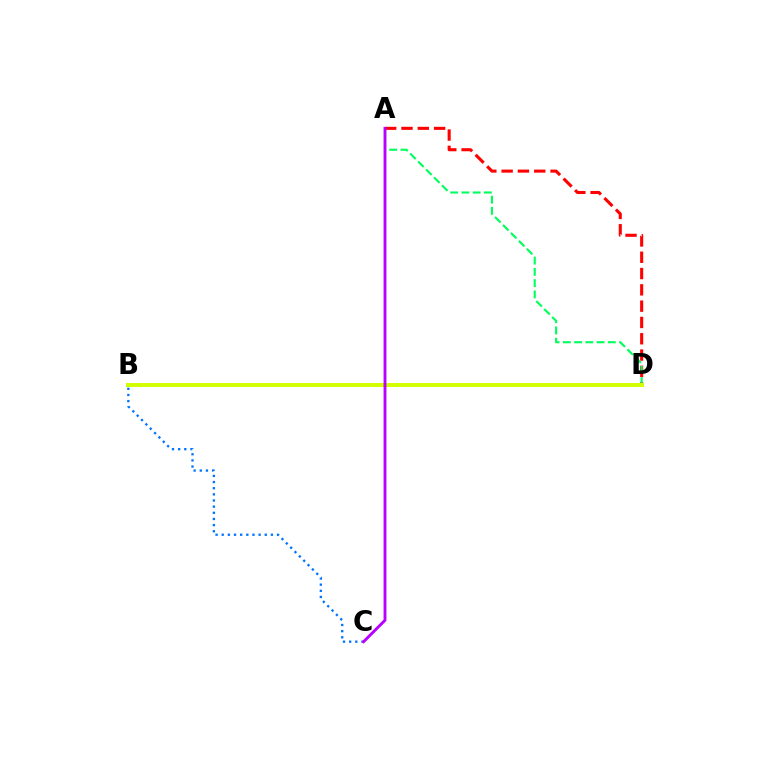{('A', 'D'): [{'color': '#ff0000', 'line_style': 'dashed', 'thickness': 2.21}, {'color': '#00ff5c', 'line_style': 'dashed', 'thickness': 1.53}], ('B', 'C'): [{'color': '#0074ff', 'line_style': 'dotted', 'thickness': 1.67}], ('B', 'D'): [{'color': '#d1ff00', 'line_style': 'solid', 'thickness': 2.89}], ('A', 'C'): [{'color': '#b900ff', 'line_style': 'solid', 'thickness': 2.08}]}